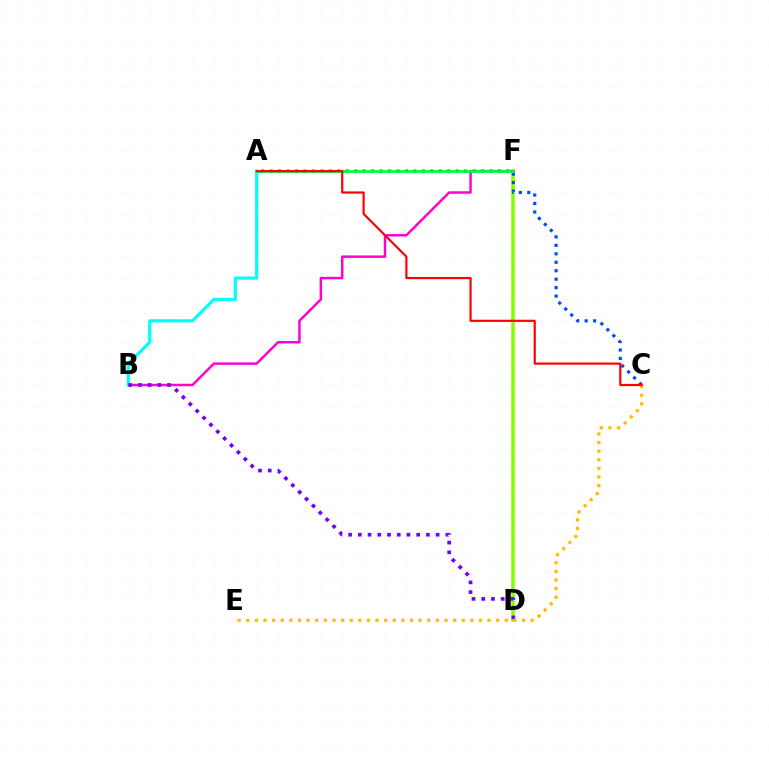{('D', 'F'): [{'color': '#84ff00', 'line_style': 'solid', 'thickness': 2.52}], ('B', 'F'): [{'color': '#ff00cf', 'line_style': 'solid', 'thickness': 1.78}], ('A', 'B'): [{'color': '#00fff6', 'line_style': 'solid', 'thickness': 2.28}], ('B', 'D'): [{'color': '#7200ff', 'line_style': 'dotted', 'thickness': 2.64}], ('A', 'C'): [{'color': '#004bff', 'line_style': 'dotted', 'thickness': 2.3}, {'color': '#ff0000', 'line_style': 'solid', 'thickness': 1.57}], ('A', 'F'): [{'color': '#00ff39', 'line_style': 'solid', 'thickness': 2.0}], ('C', 'E'): [{'color': '#ffbd00', 'line_style': 'dotted', 'thickness': 2.34}]}